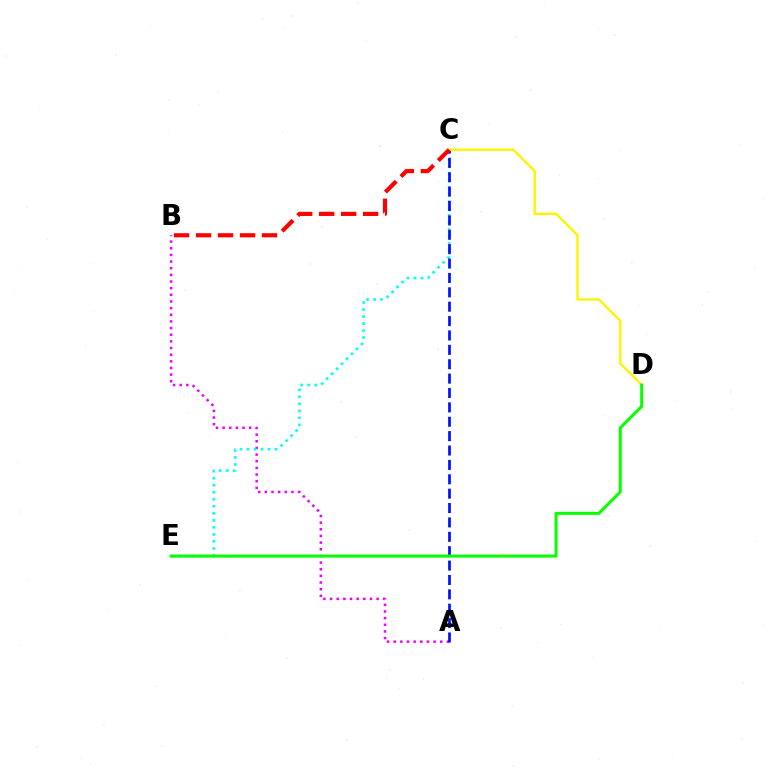{('A', 'B'): [{'color': '#ee00ff', 'line_style': 'dotted', 'thickness': 1.81}], ('C', 'E'): [{'color': '#00fff6', 'line_style': 'dotted', 'thickness': 1.91}], ('A', 'C'): [{'color': '#0010ff', 'line_style': 'dashed', 'thickness': 1.95}], ('C', 'D'): [{'color': '#fcf500', 'line_style': 'solid', 'thickness': 1.71}], ('B', 'C'): [{'color': '#ff0000', 'line_style': 'dashed', 'thickness': 2.99}], ('D', 'E'): [{'color': '#08ff00', 'line_style': 'solid', 'thickness': 2.16}]}